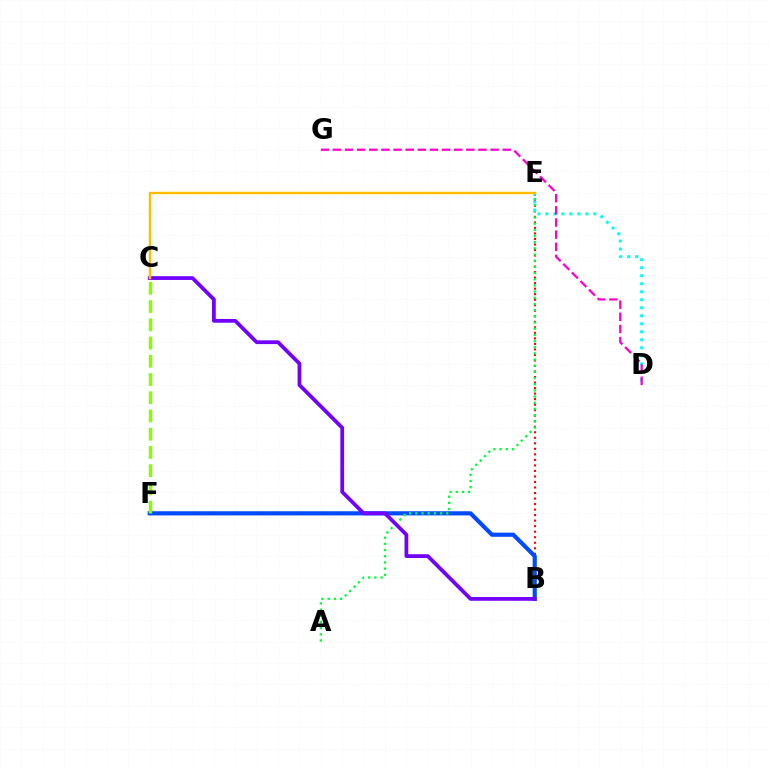{('B', 'E'): [{'color': '#ff0000', 'line_style': 'dotted', 'thickness': 1.5}], ('B', 'F'): [{'color': '#004bff', 'line_style': 'solid', 'thickness': 2.99}], ('A', 'E'): [{'color': '#00ff39', 'line_style': 'dotted', 'thickness': 1.68}], ('B', 'C'): [{'color': '#7200ff', 'line_style': 'solid', 'thickness': 2.71}], ('D', 'E'): [{'color': '#00fff6', 'line_style': 'dotted', 'thickness': 2.18}], ('C', 'E'): [{'color': '#ffbd00', 'line_style': 'solid', 'thickness': 1.77}], ('D', 'G'): [{'color': '#ff00cf', 'line_style': 'dashed', 'thickness': 1.65}], ('C', 'F'): [{'color': '#84ff00', 'line_style': 'dashed', 'thickness': 2.48}]}